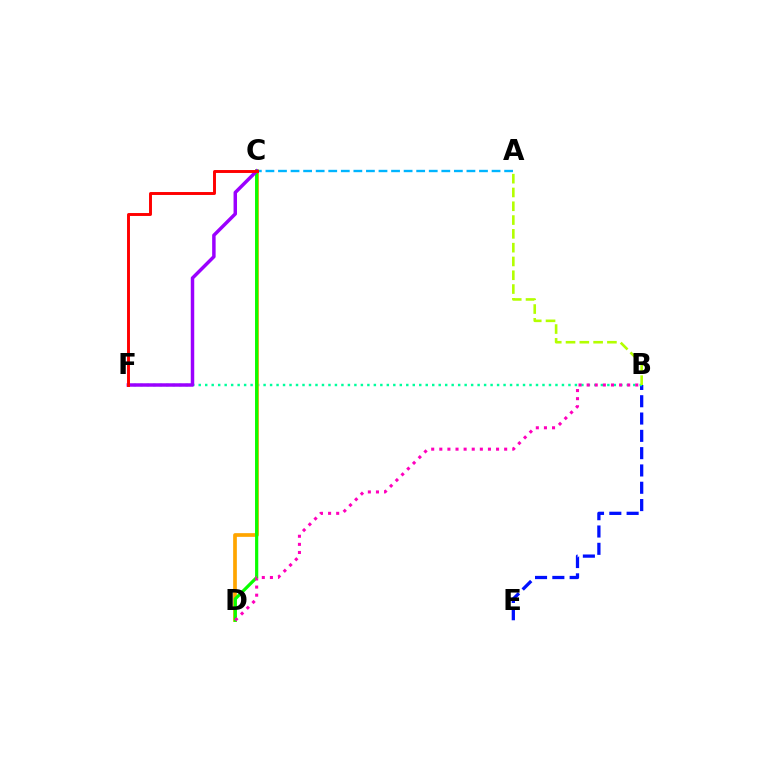{('B', 'E'): [{'color': '#0010ff', 'line_style': 'dashed', 'thickness': 2.35}], ('B', 'F'): [{'color': '#00ff9d', 'line_style': 'dotted', 'thickness': 1.76}], ('C', 'D'): [{'color': '#ffa500', 'line_style': 'solid', 'thickness': 2.66}, {'color': '#08ff00', 'line_style': 'solid', 'thickness': 2.3}], ('A', 'C'): [{'color': '#00b5ff', 'line_style': 'dashed', 'thickness': 1.71}], ('A', 'B'): [{'color': '#b3ff00', 'line_style': 'dashed', 'thickness': 1.87}], ('C', 'F'): [{'color': '#9b00ff', 'line_style': 'solid', 'thickness': 2.5}, {'color': '#ff0000', 'line_style': 'solid', 'thickness': 2.11}], ('B', 'D'): [{'color': '#ff00bd', 'line_style': 'dotted', 'thickness': 2.2}]}